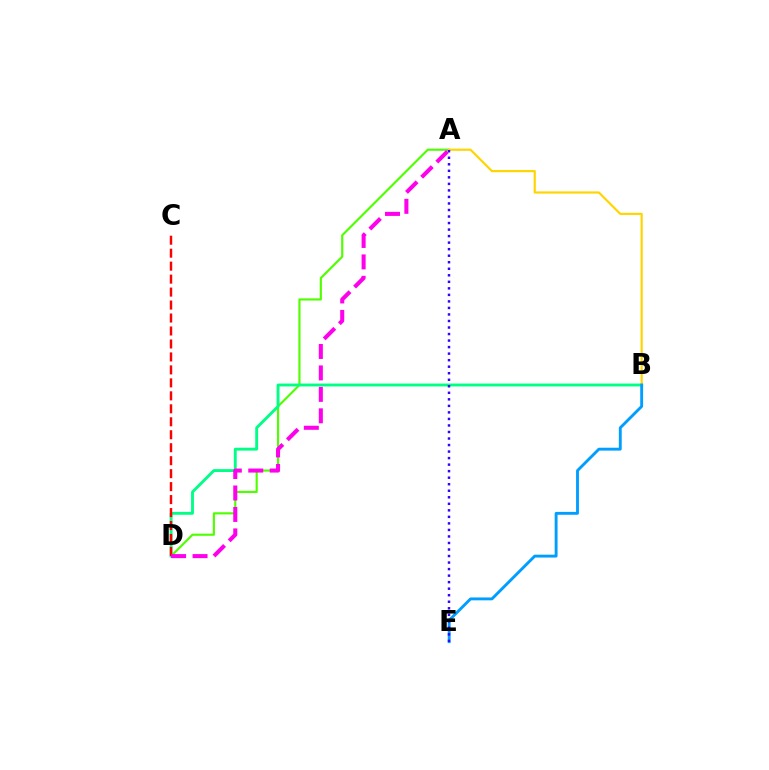{('A', 'D'): [{'color': '#4fff00', 'line_style': 'solid', 'thickness': 1.55}, {'color': '#ff00ed', 'line_style': 'dashed', 'thickness': 2.91}], ('B', 'D'): [{'color': '#00ff86', 'line_style': 'solid', 'thickness': 2.07}], ('A', 'B'): [{'color': '#ffd500', 'line_style': 'solid', 'thickness': 1.56}], ('C', 'D'): [{'color': '#ff0000', 'line_style': 'dashed', 'thickness': 1.76}], ('B', 'E'): [{'color': '#009eff', 'line_style': 'solid', 'thickness': 2.07}], ('A', 'E'): [{'color': '#3700ff', 'line_style': 'dotted', 'thickness': 1.77}]}